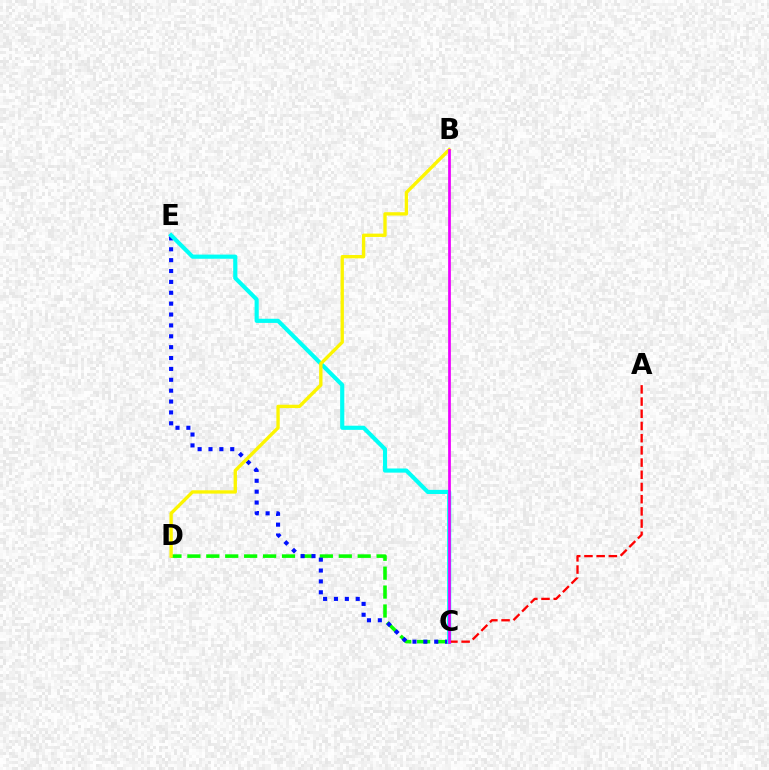{('C', 'D'): [{'color': '#08ff00', 'line_style': 'dashed', 'thickness': 2.57}], ('C', 'E'): [{'color': '#0010ff', 'line_style': 'dotted', 'thickness': 2.95}, {'color': '#00fff6', 'line_style': 'solid', 'thickness': 2.98}], ('B', 'D'): [{'color': '#fcf500', 'line_style': 'solid', 'thickness': 2.41}], ('A', 'C'): [{'color': '#ff0000', 'line_style': 'dashed', 'thickness': 1.66}], ('B', 'C'): [{'color': '#ee00ff', 'line_style': 'solid', 'thickness': 1.96}]}